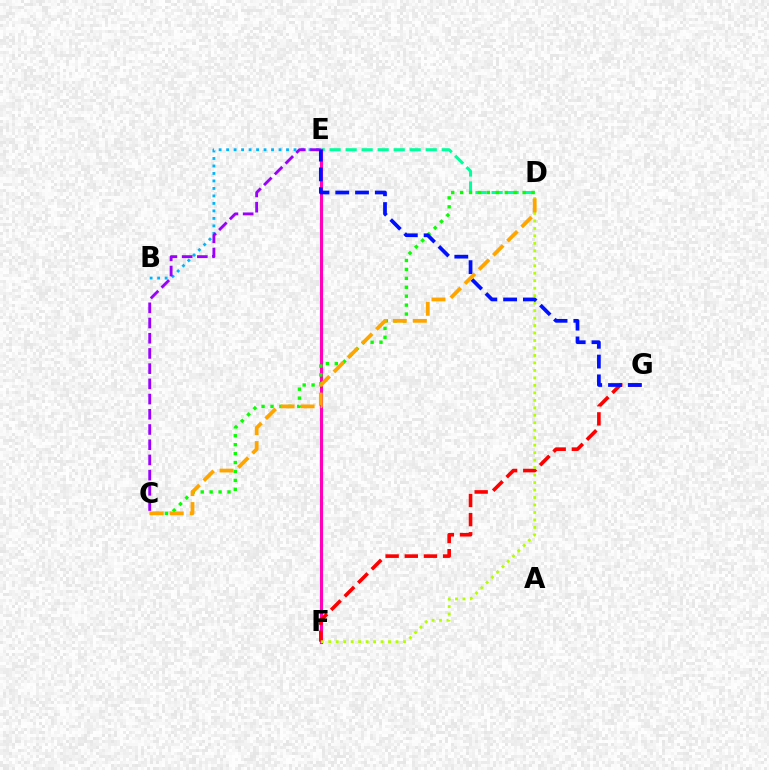{('D', 'E'): [{'color': '#00ff9d', 'line_style': 'dashed', 'thickness': 2.18}], ('E', 'F'): [{'color': '#ff00bd', 'line_style': 'solid', 'thickness': 2.24}], ('B', 'E'): [{'color': '#00b5ff', 'line_style': 'dotted', 'thickness': 2.03}], ('C', 'E'): [{'color': '#9b00ff', 'line_style': 'dashed', 'thickness': 2.07}], ('F', 'G'): [{'color': '#ff0000', 'line_style': 'dashed', 'thickness': 2.6}], ('C', 'D'): [{'color': '#08ff00', 'line_style': 'dotted', 'thickness': 2.42}, {'color': '#ffa500', 'line_style': 'dashed', 'thickness': 2.72}], ('D', 'F'): [{'color': '#b3ff00', 'line_style': 'dotted', 'thickness': 2.03}], ('E', 'G'): [{'color': '#0010ff', 'line_style': 'dashed', 'thickness': 2.69}]}